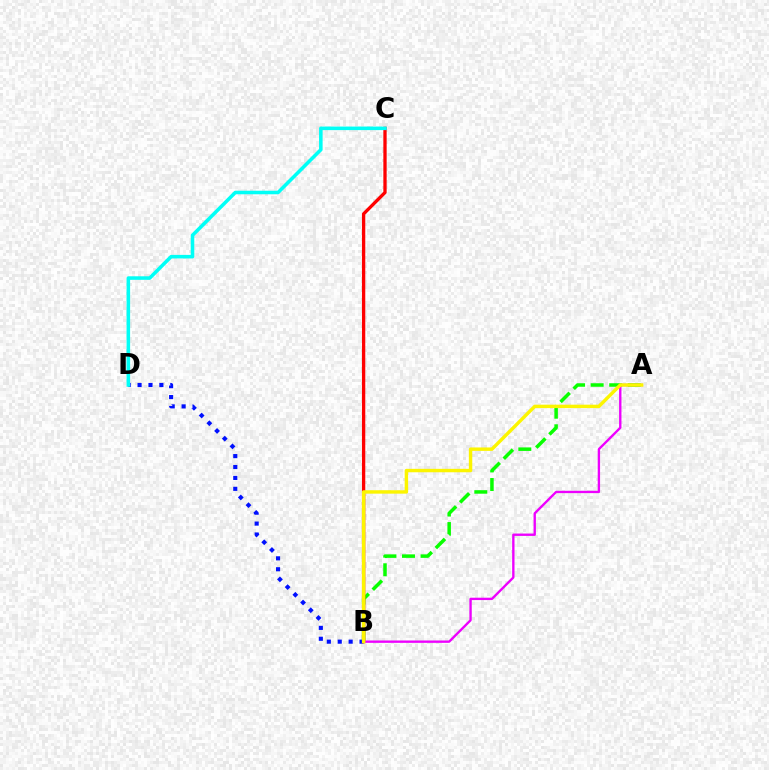{('A', 'B'): [{'color': '#08ff00', 'line_style': 'dashed', 'thickness': 2.52}, {'color': '#ee00ff', 'line_style': 'solid', 'thickness': 1.7}, {'color': '#fcf500', 'line_style': 'solid', 'thickness': 2.46}], ('B', 'C'): [{'color': '#ff0000', 'line_style': 'solid', 'thickness': 2.38}], ('B', 'D'): [{'color': '#0010ff', 'line_style': 'dotted', 'thickness': 2.96}], ('C', 'D'): [{'color': '#00fff6', 'line_style': 'solid', 'thickness': 2.56}]}